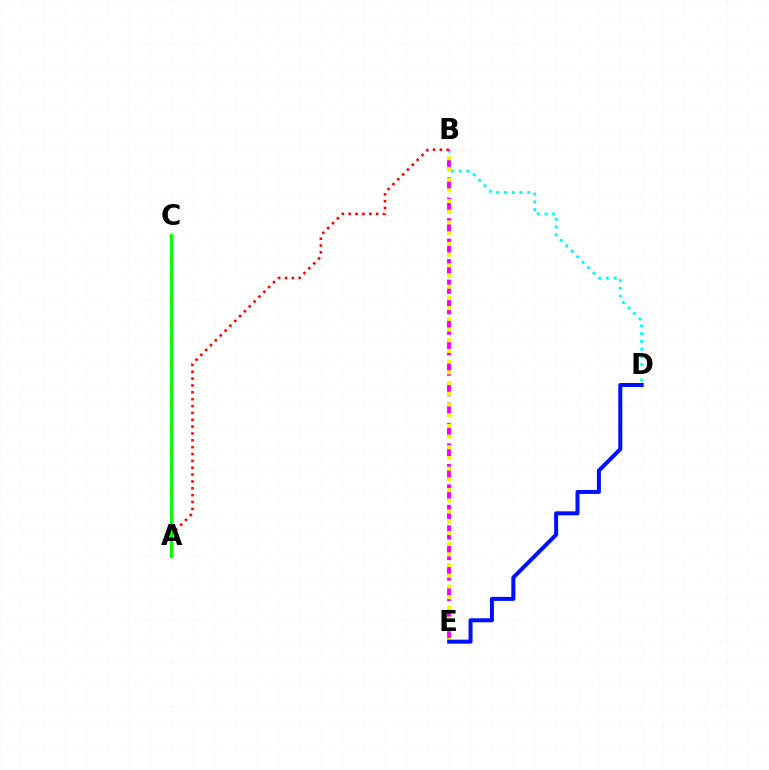{('B', 'D'): [{'color': '#00fff6', 'line_style': 'dotted', 'thickness': 2.1}], ('A', 'B'): [{'color': '#ff0000', 'line_style': 'dotted', 'thickness': 1.86}], ('A', 'C'): [{'color': '#08ff00', 'line_style': 'solid', 'thickness': 2.27}], ('B', 'E'): [{'color': '#ee00ff', 'line_style': 'dashed', 'thickness': 2.78}, {'color': '#fcf500', 'line_style': 'dotted', 'thickness': 2.91}], ('D', 'E'): [{'color': '#0010ff', 'line_style': 'solid', 'thickness': 2.89}]}